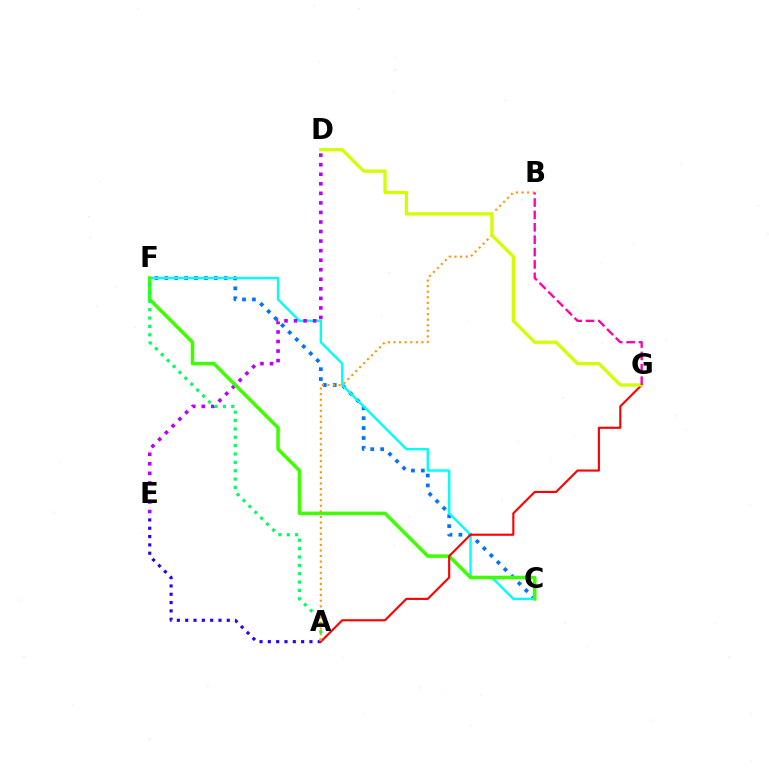{('C', 'F'): [{'color': '#0074ff', 'line_style': 'dotted', 'thickness': 2.69}, {'color': '#00fff6', 'line_style': 'solid', 'thickness': 1.71}, {'color': '#3dff00', 'line_style': 'solid', 'thickness': 2.53}], ('D', 'E'): [{'color': '#b900ff', 'line_style': 'dotted', 'thickness': 2.59}], ('A', 'E'): [{'color': '#2500ff', 'line_style': 'dotted', 'thickness': 2.26}], ('A', 'F'): [{'color': '#00ff5c', 'line_style': 'dotted', 'thickness': 2.27}], ('A', 'G'): [{'color': '#ff0000', 'line_style': 'solid', 'thickness': 1.53}], ('A', 'B'): [{'color': '#ff9400', 'line_style': 'dotted', 'thickness': 1.52}], ('D', 'G'): [{'color': '#d1ff00', 'line_style': 'solid', 'thickness': 2.36}], ('B', 'G'): [{'color': '#ff00ac', 'line_style': 'dashed', 'thickness': 1.68}]}